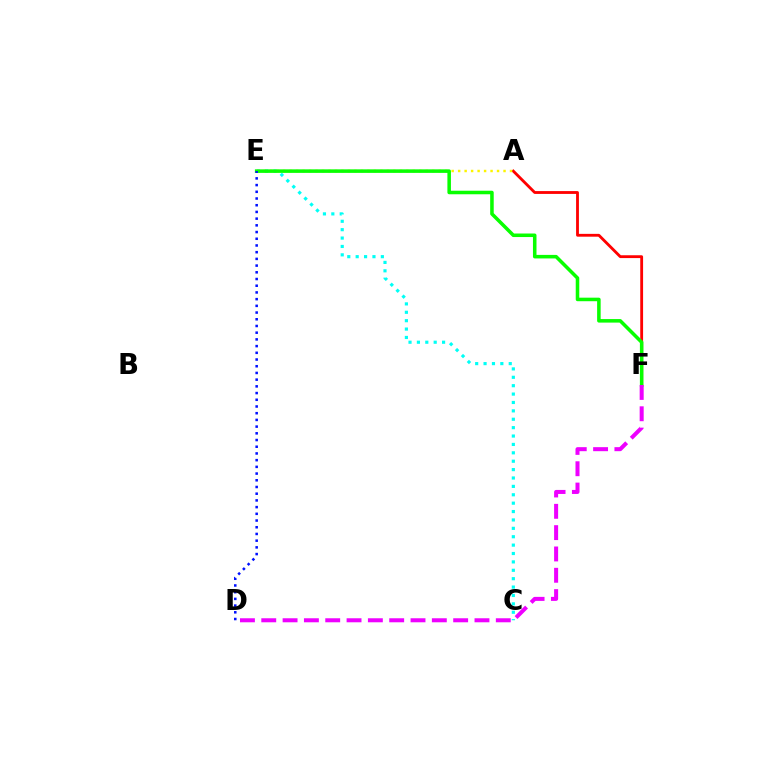{('A', 'F'): [{'color': '#ff0000', 'line_style': 'solid', 'thickness': 2.04}], ('C', 'E'): [{'color': '#00fff6', 'line_style': 'dotted', 'thickness': 2.28}], ('A', 'E'): [{'color': '#fcf500', 'line_style': 'dotted', 'thickness': 1.76}], ('E', 'F'): [{'color': '#08ff00', 'line_style': 'solid', 'thickness': 2.55}], ('D', 'F'): [{'color': '#ee00ff', 'line_style': 'dashed', 'thickness': 2.9}], ('D', 'E'): [{'color': '#0010ff', 'line_style': 'dotted', 'thickness': 1.82}]}